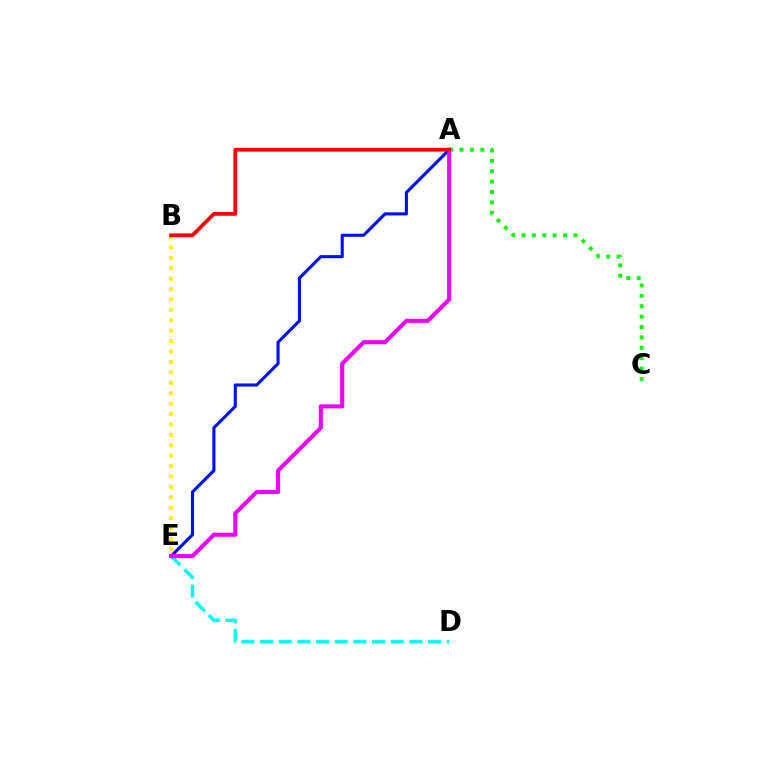{('B', 'E'): [{'color': '#fcf500', 'line_style': 'dotted', 'thickness': 2.83}], ('D', 'E'): [{'color': '#00fff6', 'line_style': 'dashed', 'thickness': 2.54}], ('A', 'E'): [{'color': '#0010ff', 'line_style': 'solid', 'thickness': 2.25}, {'color': '#ee00ff', 'line_style': 'solid', 'thickness': 2.93}], ('A', 'C'): [{'color': '#08ff00', 'line_style': 'dotted', 'thickness': 2.82}], ('A', 'B'): [{'color': '#ff0000', 'line_style': 'solid', 'thickness': 2.69}]}